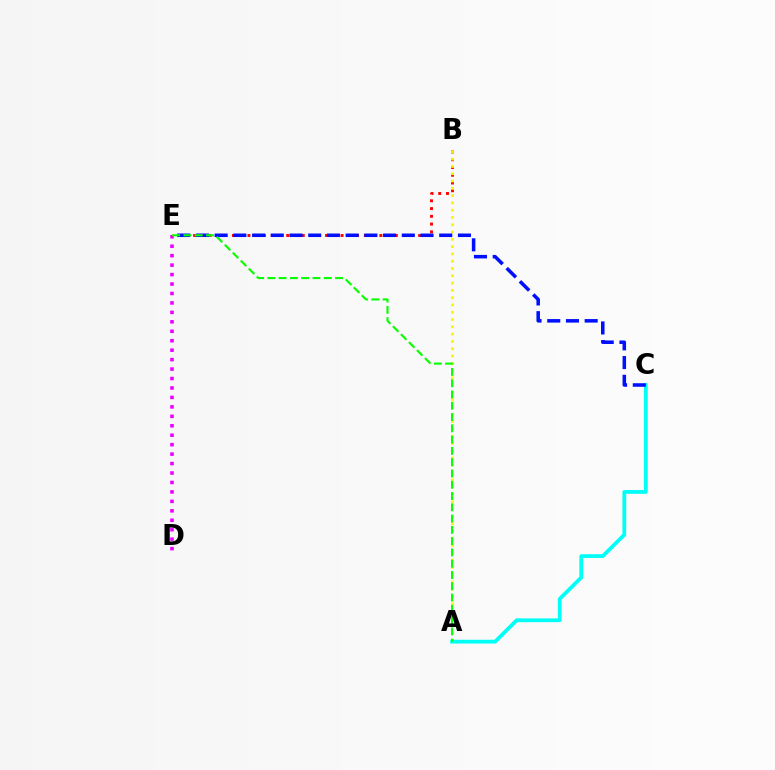{('D', 'E'): [{'color': '#ee00ff', 'line_style': 'dotted', 'thickness': 2.57}], ('B', 'E'): [{'color': '#ff0000', 'line_style': 'dotted', 'thickness': 2.11}], ('A', 'B'): [{'color': '#fcf500', 'line_style': 'dotted', 'thickness': 1.98}], ('A', 'C'): [{'color': '#00fff6', 'line_style': 'solid', 'thickness': 2.72}], ('C', 'E'): [{'color': '#0010ff', 'line_style': 'dashed', 'thickness': 2.54}], ('A', 'E'): [{'color': '#08ff00', 'line_style': 'dashed', 'thickness': 1.53}]}